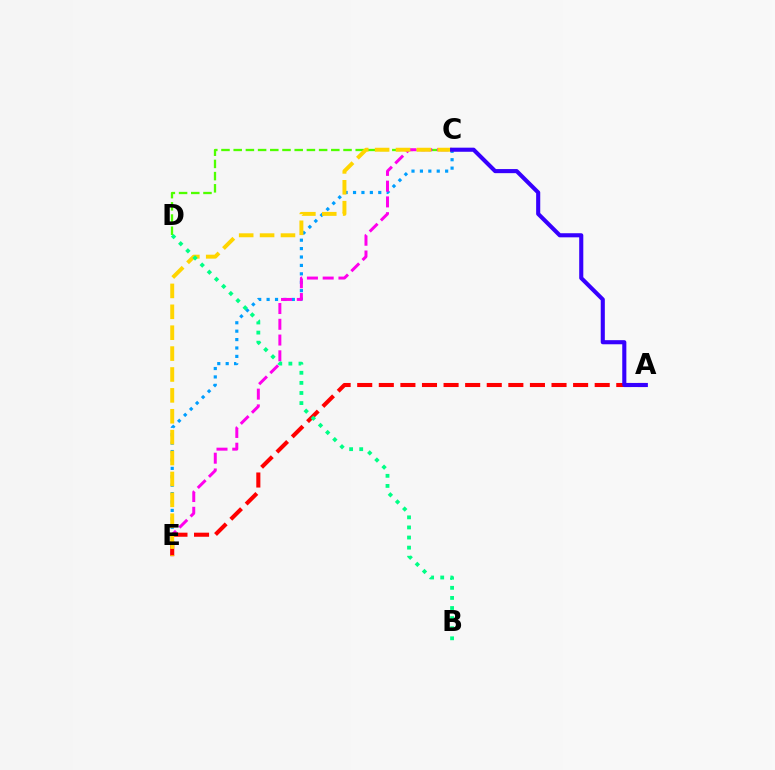{('C', 'D'): [{'color': '#4fff00', 'line_style': 'dashed', 'thickness': 1.66}], ('C', 'E'): [{'color': '#009eff', 'line_style': 'dotted', 'thickness': 2.29}, {'color': '#ff00ed', 'line_style': 'dashed', 'thickness': 2.14}, {'color': '#ffd500', 'line_style': 'dashed', 'thickness': 2.84}], ('A', 'E'): [{'color': '#ff0000', 'line_style': 'dashed', 'thickness': 2.93}], ('A', 'C'): [{'color': '#3700ff', 'line_style': 'solid', 'thickness': 2.95}], ('B', 'D'): [{'color': '#00ff86', 'line_style': 'dotted', 'thickness': 2.74}]}